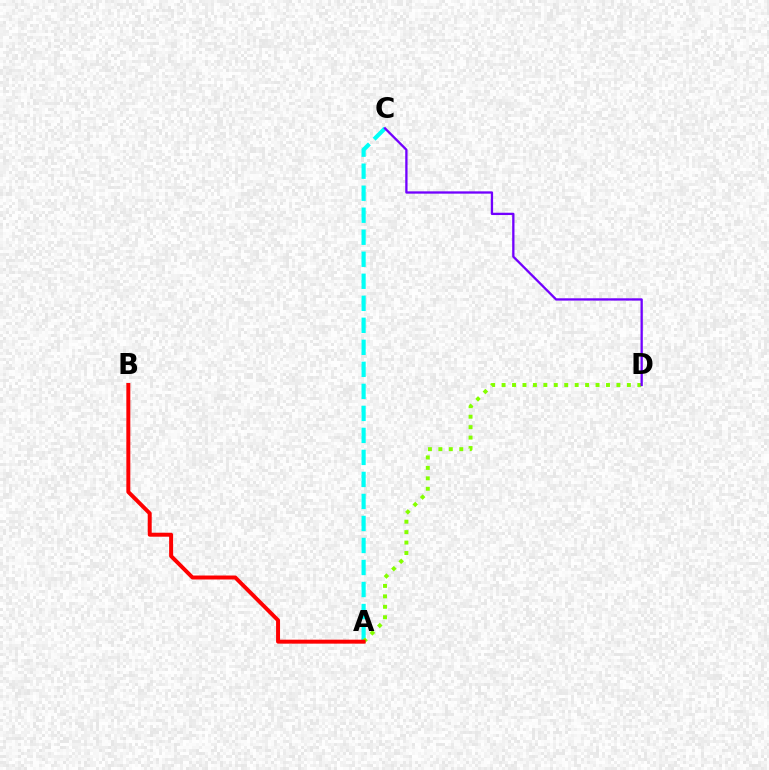{('A', 'C'): [{'color': '#00fff6', 'line_style': 'dashed', 'thickness': 2.99}], ('A', 'D'): [{'color': '#84ff00', 'line_style': 'dotted', 'thickness': 2.84}], ('A', 'B'): [{'color': '#ff0000', 'line_style': 'solid', 'thickness': 2.85}], ('C', 'D'): [{'color': '#7200ff', 'line_style': 'solid', 'thickness': 1.66}]}